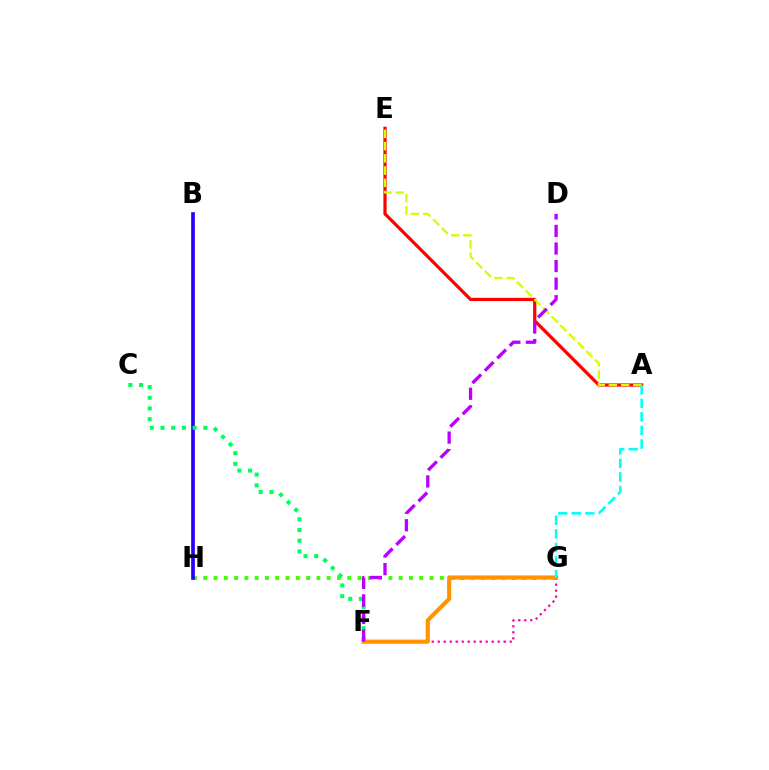{('G', 'H'): [{'color': '#3dff00', 'line_style': 'dotted', 'thickness': 2.8}], ('B', 'H'): [{'color': '#0074ff', 'line_style': 'dashed', 'thickness': 1.61}, {'color': '#2500ff', 'line_style': 'solid', 'thickness': 2.63}], ('F', 'G'): [{'color': '#ff00ac', 'line_style': 'dotted', 'thickness': 1.63}, {'color': '#ff9400', 'line_style': 'solid', 'thickness': 2.98}], ('C', 'F'): [{'color': '#00ff5c', 'line_style': 'dotted', 'thickness': 2.91}], ('A', 'E'): [{'color': '#ff0000', 'line_style': 'solid', 'thickness': 2.33}, {'color': '#d1ff00', 'line_style': 'dashed', 'thickness': 1.66}], ('A', 'G'): [{'color': '#00fff6', 'line_style': 'dashed', 'thickness': 1.84}], ('D', 'F'): [{'color': '#b900ff', 'line_style': 'dashed', 'thickness': 2.39}]}